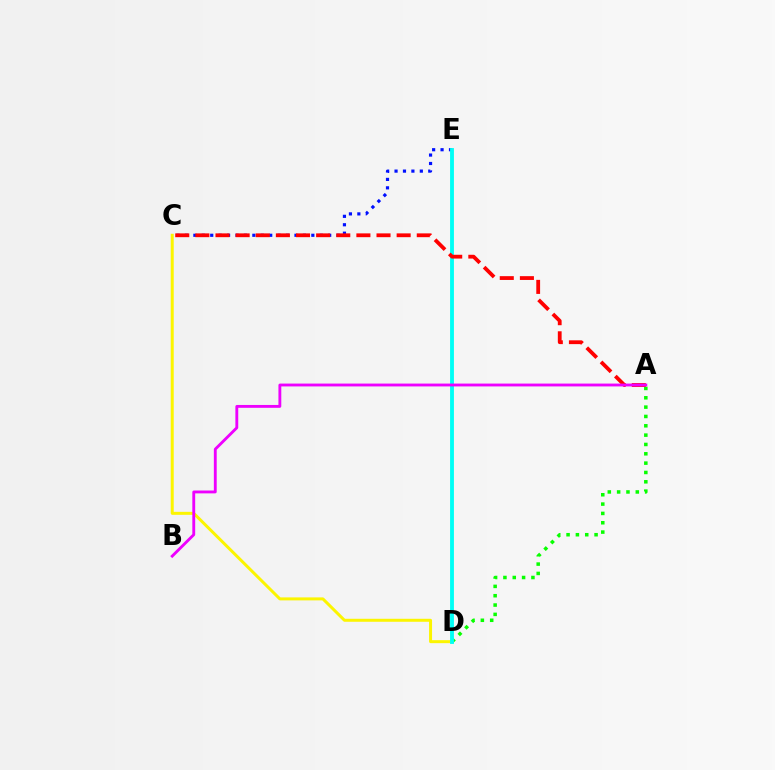{('C', 'D'): [{'color': '#fcf500', 'line_style': 'solid', 'thickness': 2.15}], ('C', 'E'): [{'color': '#0010ff', 'line_style': 'dotted', 'thickness': 2.29}], ('A', 'D'): [{'color': '#08ff00', 'line_style': 'dotted', 'thickness': 2.54}], ('D', 'E'): [{'color': '#00fff6', 'line_style': 'solid', 'thickness': 2.77}], ('A', 'C'): [{'color': '#ff0000', 'line_style': 'dashed', 'thickness': 2.73}], ('A', 'B'): [{'color': '#ee00ff', 'line_style': 'solid', 'thickness': 2.05}]}